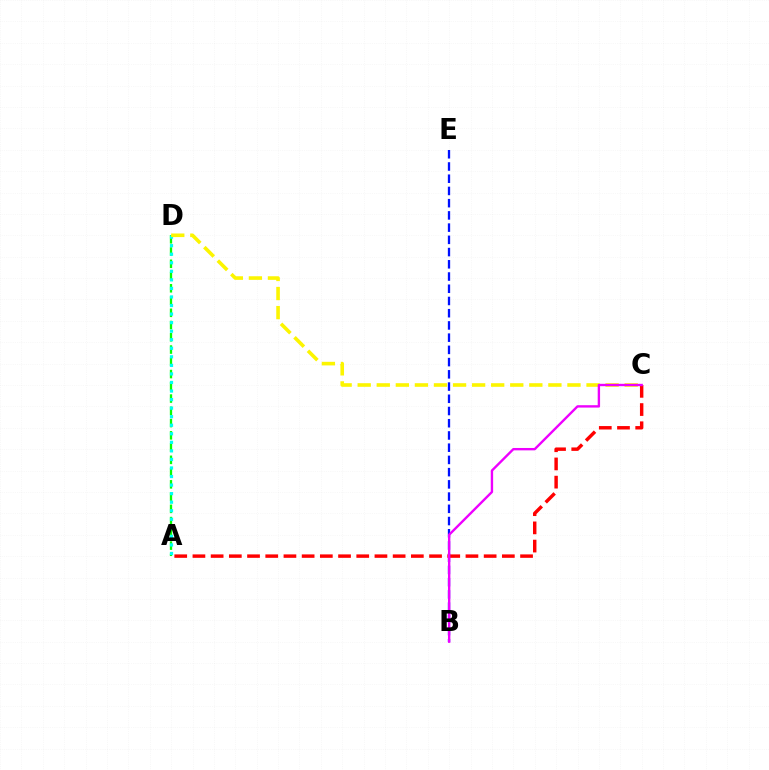{('B', 'E'): [{'color': '#0010ff', 'line_style': 'dashed', 'thickness': 1.66}], ('A', 'D'): [{'color': '#08ff00', 'line_style': 'dashed', 'thickness': 1.66}, {'color': '#00fff6', 'line_style': 'dotted', 'thickness': 2.32}], ('C', 'D'): [{'color': '#fcf500', 'line_style': 'dashed', 'thickness': 2.59}], ('A', 'C'): [{'color': '#ff0000', 'line_style': 'dashed', 'thickness': 2.47}], ('B', 'C'): [{'color': '#ee00ff', 'line_style': 'solid', 'thickness': 1.71}]}